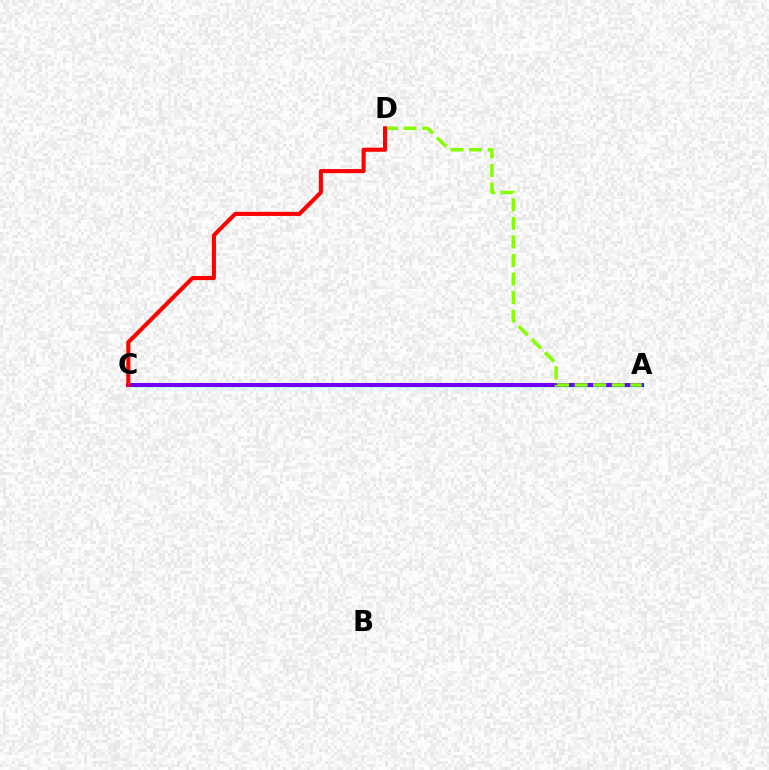{('A', 'C'): [{'color': '#00fff6', 'line_style': 'solid', 'thickness': 2.45}, {'color': '#7200ff', 'line_style': 'solid', 'thickness': 2.87}], ('A', 'D'): [{'color': '#84ff00', 'line_style': 'dashed', 'thickness': 2.52}], ('C', 'D'): [{'color': '#ff0000', 'line_style': 'solid', 'thickness': 2.95}]}